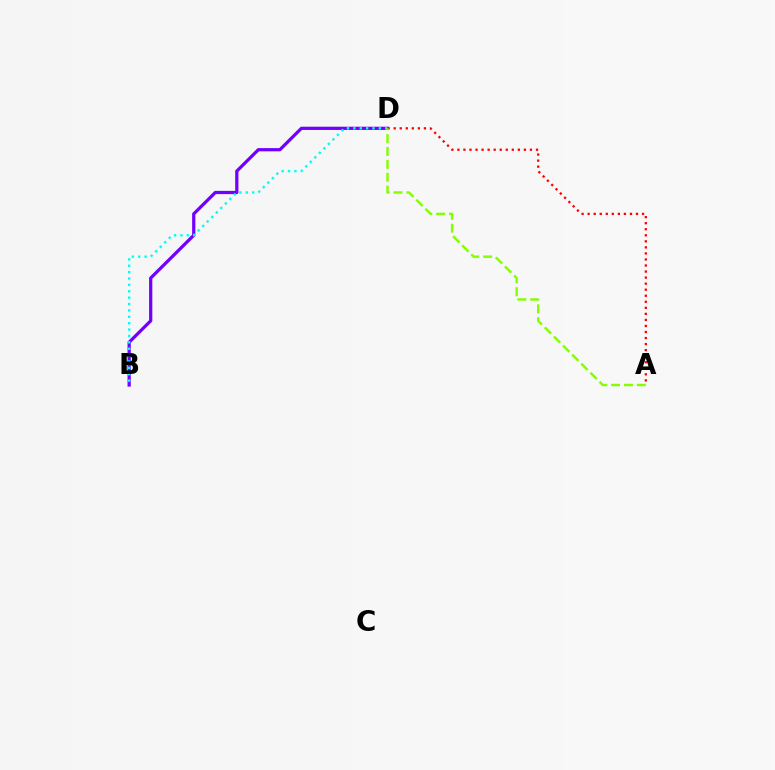{('B', 'D'): [{'color': '#7200ff', 'line_style': 'solid', 'thickness': 2.33}, {'color': '#00fff6', 'line_style': 'dotted', 'thickness': 1.73}], ('A', 'D'): [{'color': '#ff0000', 'line_style': 'dotted', 'thickness': 1.64}, {'color': '#84ff00', 'line_style': 'dashed', 'thickness': 1.75}]}